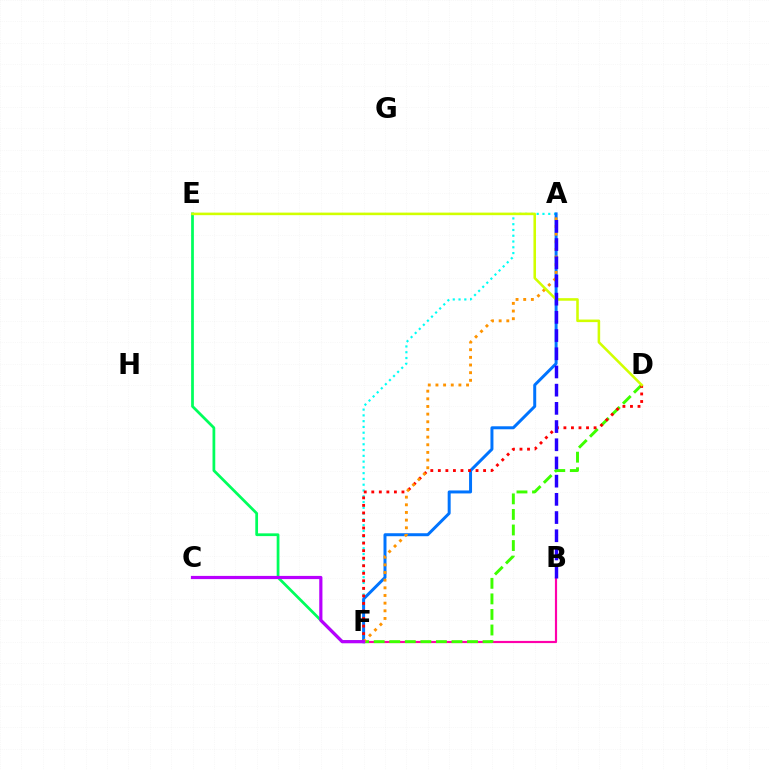{('A', 'F'): [{'color': '#00fff6', 'line_style': 'dotted', 'thickness': 1.57}, {'color': '#0074ff', 'line_style': 'solid', 'thickness': 2.15}, {'color': '#ff9400', 'line_style': 'dotted', 'thickness': 2.08}], ('B', 'F'): [{'color': '#ff00ac', 'line_style': 'solid', 'thickness': 1.57}], ('E', 'F'): [{'color': '#00ff5c', 'line_style': 'solid', 'thickness': 1.98}], ('D', 'F'): [{'color': '#3dff00', 'line_style': 'dashed', 'thickness': 2.11}, {'color': '#ff0000', 'line_style': 'dotted', 'thickness': 2.05}], ('C', 'F'): [{'color': '#b900ff', 'line_style': 'solid', 'thickness': 2.3}], ('D', 'E'): [{'color': '#d1ff00', 'line_style': 'solid', 'thickness': 1.84}], ('A', 'B'): [{'color': '#2500ff', 'line_style': 'dashed', 'thickness': 2.47}]}